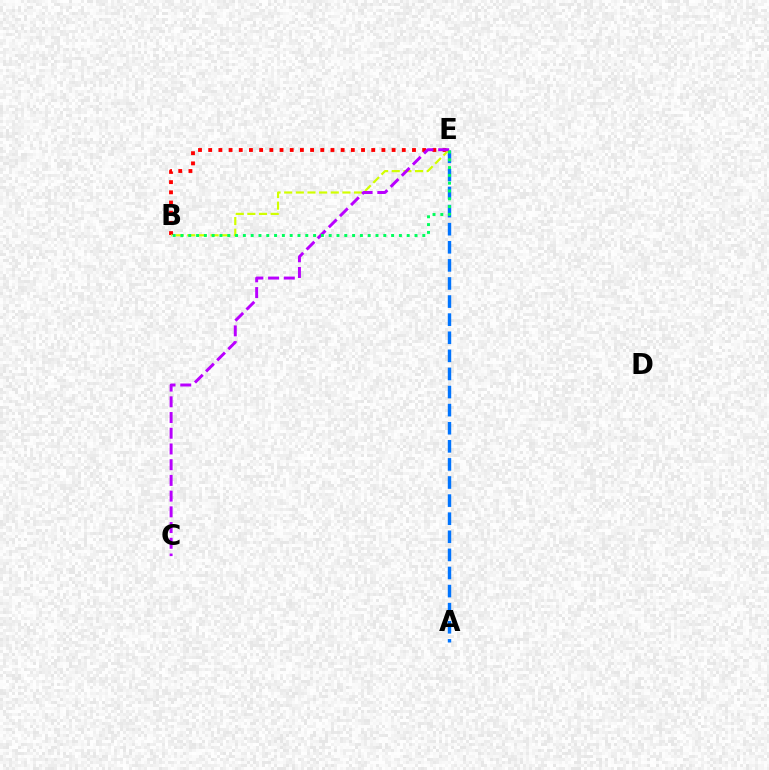{('A', 'E'): [{'color': '#0074ff', 'line_style': 'dashed', 'thickness': 2.46}], ('B', 'E'): [{'color': '#ff0000', 'line_style': 'dotted', 'thickness': 2.77}, {'color': '#d1ff00', 'line_style': 'dashed', 'thickness': 1.58}, {'color': '#00ff5c', 'line_style': 'dotted', 'thickness': 2.12}], ('C', 'E'): [{'color': '#b900ff', 'line_style': 'dashed', 'thickness': 2.14}]}